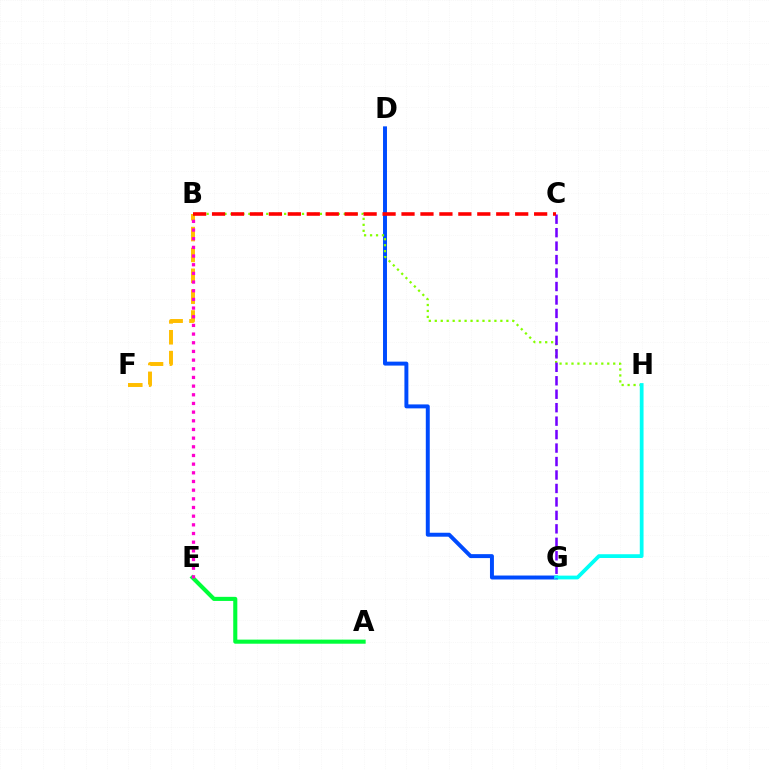{('A', 'E'): [{'color': '#00ff39', 'line_style': 'solid', 'thickness': 2.94}], ('D', 'G'): [{'color': '#004bff', 'line_style': 'solid', 'thickness': 2.85}], ('B', 'H'): [{'color': '#84ff00', 'line_style': 'dotted', 'thickness': 1.62}], ('G', 'H'): [{'color': '#00fff6', 'line_style': 'solid', 'thickness': 2.71}], ('B', 'F'): [{'color': '#ffbd00', 'line_style': 'dashed', 'thickness': 2.83}], ('B', 'E'): [{'color': '#ff00cf', 'line_style': 'dotted', 'thickness': 2.36}], ('C', 'G'): [{'color': '#7200ff', 'line_style': 'dashed', 'thickness': 1.83}], ('B', 'C'): [{'color': '#ff0000', 'line_style': 'dashed', 'thickness': 2.57}]}